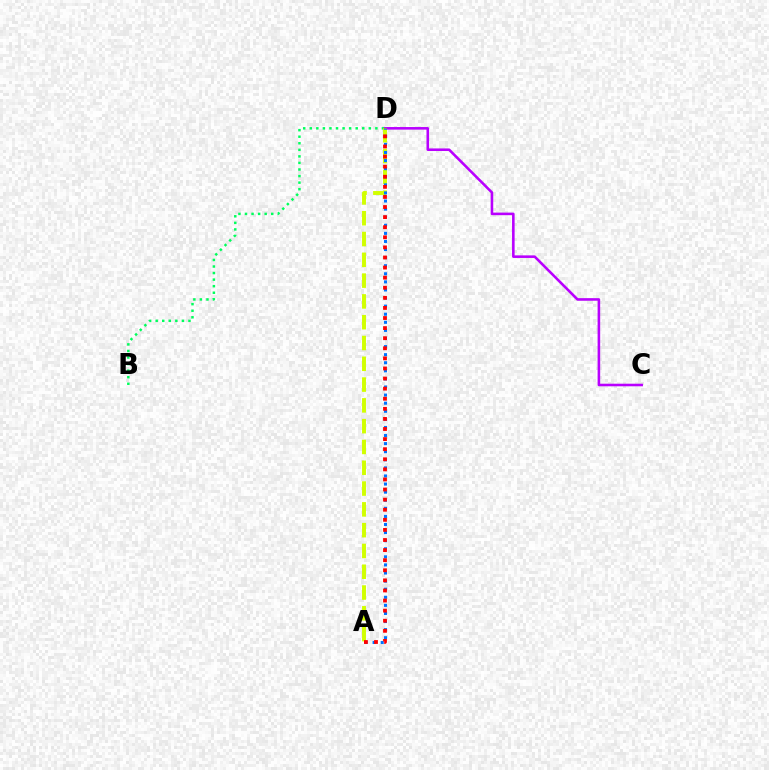{('C', 'D'): [{'color': '#b900ff', 'line_style': 'solid', 'thickness': 1.86}], ('B', 'D'): [{'color': '#00ff5c', 'line_style': 'dotted', 'thickness': 1.78}], ('A', 'D'): [{'color': '#d1ff00', 'line_style': 'dashed', 'thickness': 2.82}, {'color': '#0074ff', 'line_style': 'dotted', 'thickness': 2.2}, {'color': '#ff0000', 'line_style': 'dotted', 'thickness': 2.74}]}